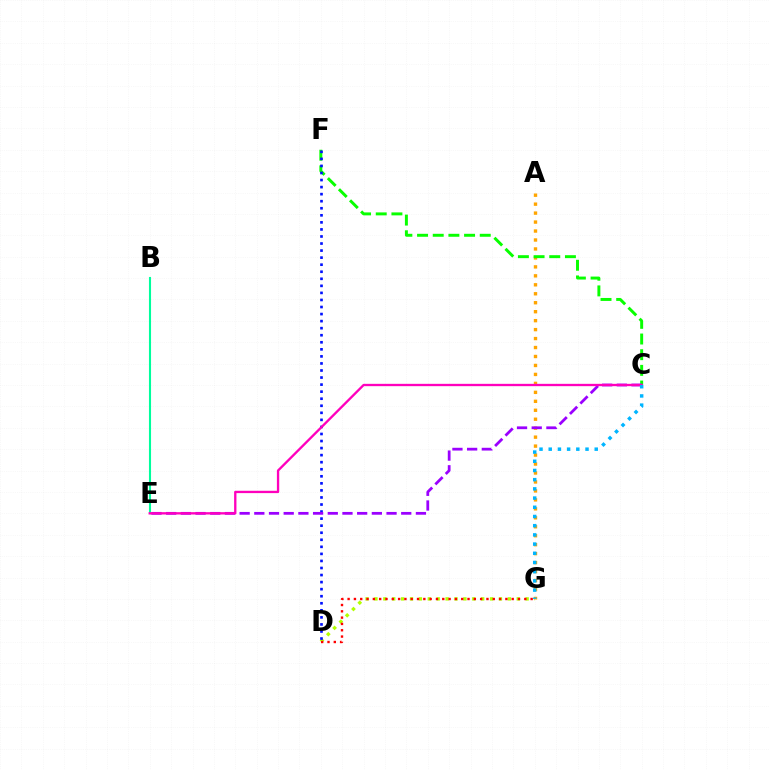{('D', 'G'): [{'color': '#b3ff00', 'line_style': 'dotted', 'thickness': 2.42}, {'color': '#ff0000', 'line_style': 'dotted', 'thickness': 1.71}], ('A', 'G'): [{'color': '#ffa500', 'line_style': 'dotted', 'thickness': 2.43}], ('B', 'E'): [{'color': '#00ff9d', 'line_style': 'solid', 'thickness': 1.51}], ('C', 'F'): [{'color': '#08ff00', 'line_style': 'dashed', 'thickness': 2.13}], ('D', 'F'): [{'color': '#0010ff', 'line_style': 'dotted', 'thickness': 1.92}], ('C', 'E'): [{'color': '#9b00ff', 'line_style': 'dashed', 'thickness': 2.0}, {'color': '#ff00bd', 'line_style': 'solid', 'thickness': 1.68}], ('C', 'G'): [{'color': '#00b5ff', 'line_style': 'dotted', 'thickness': 2.5}]}